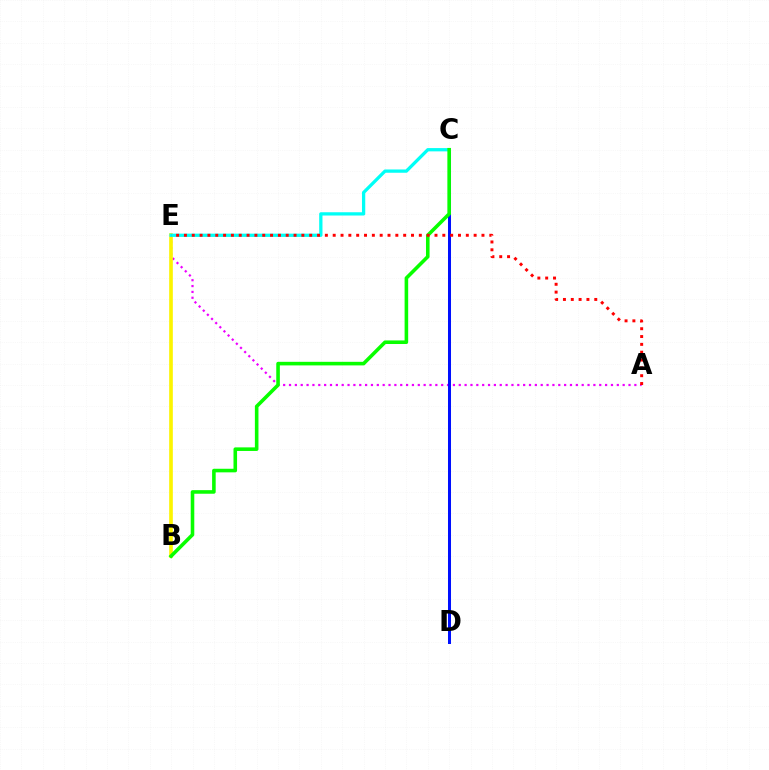{('A', 'E'): [{'color': '#ee00ff', 'line_style': 'dotted', 'thickness': 1.59}, {'color': '#ff0000', 'line_style': 'dotted', 'thickness': 2.13}], ('C', 'D'): [{'color': '#0010ff', 'line_style': 'solid', 'thickness': 2.17}], ('B', 'E'): [{'color': '#fcf500', 'line_style': 'solid', 'thickness': 2.63}], ('C', 'E'): [{'color': '#00fff6', 'line_style': 'solid', 'thickness': 2.36}], ('B', 'C'): [{'color': '#08ff00', 'line_style': 'solid', 'thickness': 2.58}]}